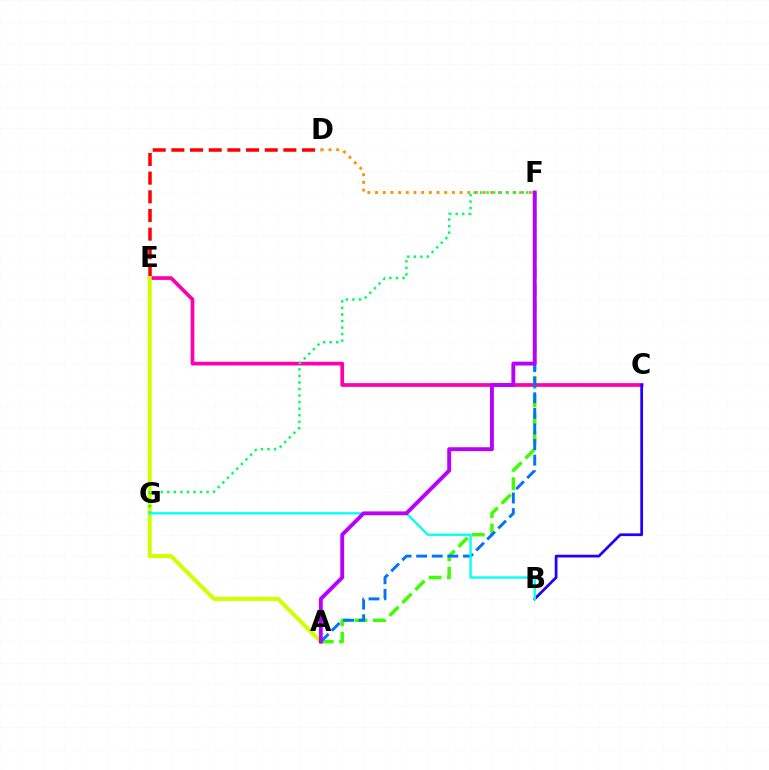{('D', 'E'): [{'color': '#ff0000', 'line_style': 'dashed', 'thickness': 2.54}], ('A', 'F'): [{'color': '#3dff00', 'line_style': 'dashed', 'thickness': 2.5}, {'color': '#0074ff', 'line_style': 'dashed', 'thickness': 2.12}, {'color': '#b900ff', 'line_style': 'solid', 'thickness': 2.78}], ('C', 'E'): [{'color': '#ff00ac', 'line_style': 'solid', 'thickness': 2.67}], ('D', 'F'): [{'color': '#ff9400', 'line_style': 'dotted', 'thickness': 2.09}], ('A', 'E'): [{'color': '#d1ff00', 'line_style': 'solid', 'thickness': 2.92}], ('B', 'C'): [{'color': '#2500ff', 'line_style': 'solid', 'thickness': 1.97}], ('F', 'G'): [{'color': '#00ff5c', 'line_style': 'dotted', 'thickness': 1.78}], ('B', 'G'): [{'color': '#00fff6', 'line_style': 'solid', 'thickness': 1.67}]}